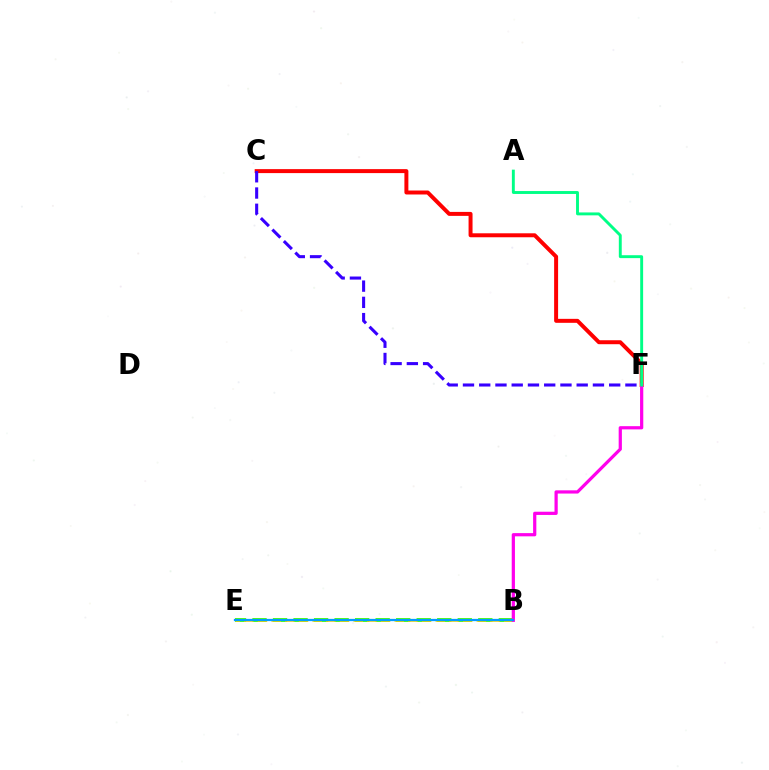{('C', 'F'): [{'color': '#ff0000', 'line_style': 'solid', 'thickness': 2.86}, {'color': '#3700ff', 'line_style': 'dashed', 'thickness': 2.21}], ('B', 'E'): [{'color': '#4fff00', 'line_style': 'dashed', 'thickness': 2.79}, {'color': '#ffd500', 'line_style': 'dashed', 'thickness': 1.86}, {'color': '#009eff', 'line_style': 'solid', 'thickness': 1.62}], ('B', 'F'): [{'color': '#ff00ed', 'line_style': 'solid', 'thickness': 2.32}], ('A', 'F'): [{'color': '#00ff86', 'line_style': 'solid', 'thickness': 2.09}]}